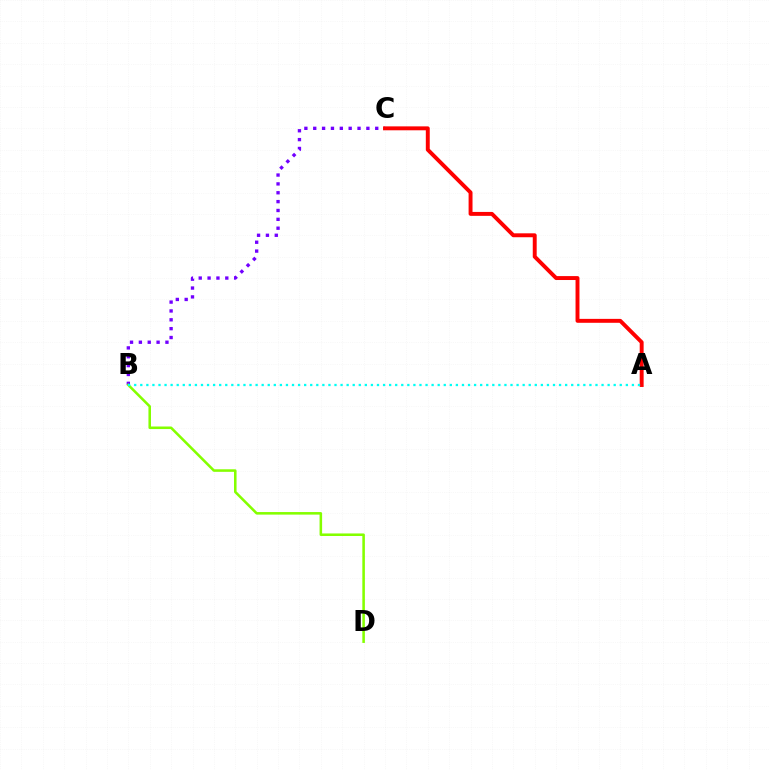{('B', 'C'): [{'color': '#7200ff', 'line_style': 'dotted', 'thickness': 2.41}], ('B', 'D'): [{'color': '#84ff00', 'line_style': 'solid', 'thickness': 1.84}], ('A', 'C'): [{'color': '#ff0000', 'line_style': 'solid', 'thickness': 2.82}], ('A', 'B'): [{'color': '#00fff6', 'line_style': 'dotted', 'thickness': 1.65}]}